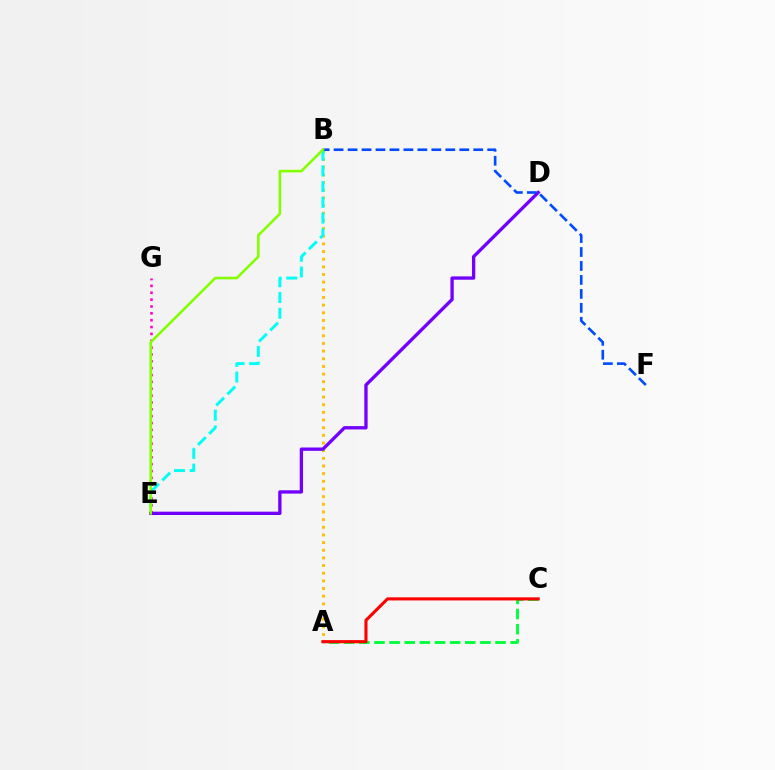{('E', 'G'): [{'color': '#ff00cf', 'line_style': 'dotted', 'thickness': 1.86}], ('A', 'C'): [{'color': '#00ff39', 'line_style': 'dashed', 'thickness': 2.06}, {'color': '#ff0000', 'line_style': 'solid', 'thickness': 2.23}], ('A', 'B'): [{'color': '#ffbd00', 'line_style': 'dotted', 'thickness': 2.08}], ('B', 'E'): [{'color': '#00fff6', 'line_style': 'dashed', 'thickness': 2.13}, {'color': '#84ff00', 'line_style': 'solid', 'thickness': 1.87}], ('D', 'E'): [{'color': '#7200ff', 'line_style': 'solid', 'thickness': 2.39}], ('B', 'F'): [{'color': '#004bff', 'line_style': 'dashed', 'thickness': 1.9}]}